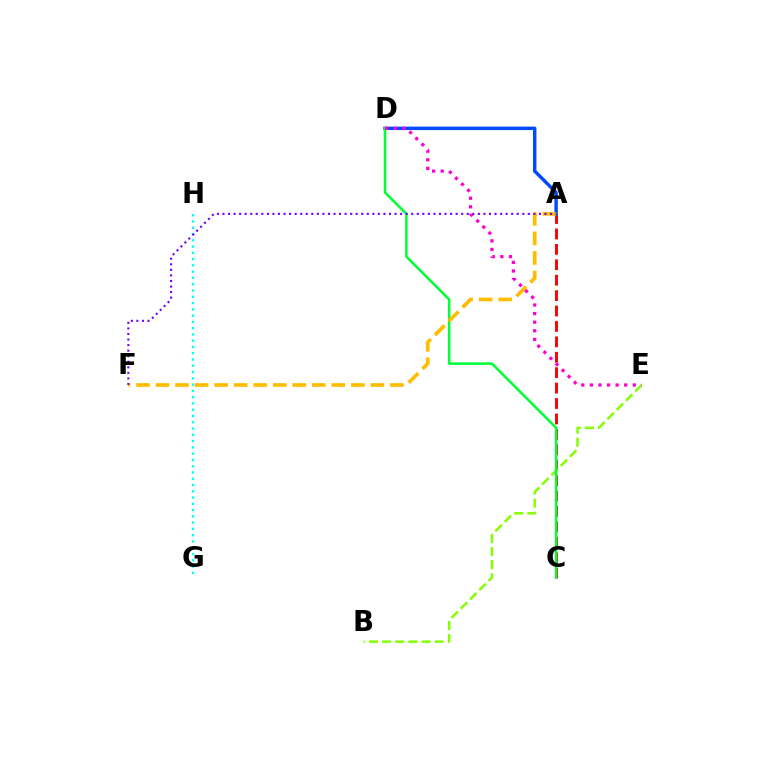{('A', 'C'): [{'color': '#ff0000', 'line_style': 'dashed', 'thickness': 2.09}], ('B', 'E'): [{'color': '#84ff00', 'line_style': 'dashed', 'thickness': 1.78}], ('G', 'H'): [{'color': '#00fff6', 'line_style': 'dotted', 'thickness': 1.7}], ('A', 'D'): [{'color': '#004bff', 'line_style': 'solid', 'thickness': 2.47}], ('C', 'D'): [{'color': '#00ff39', 'line_style': 'solid', 'thickness': 1.83}], ('A', 'F'): [{'color': '#ffbd00', 'line_style': 'dashed', 'thickness': 2.65}, {'color': '#7200ff', 'line_style': 'dotted', 'thickness': 1.51}], ('D', 'E'): [{'color': '#ff00cf', 'line_style': 'dotted', 'thickness': 2.33}]}